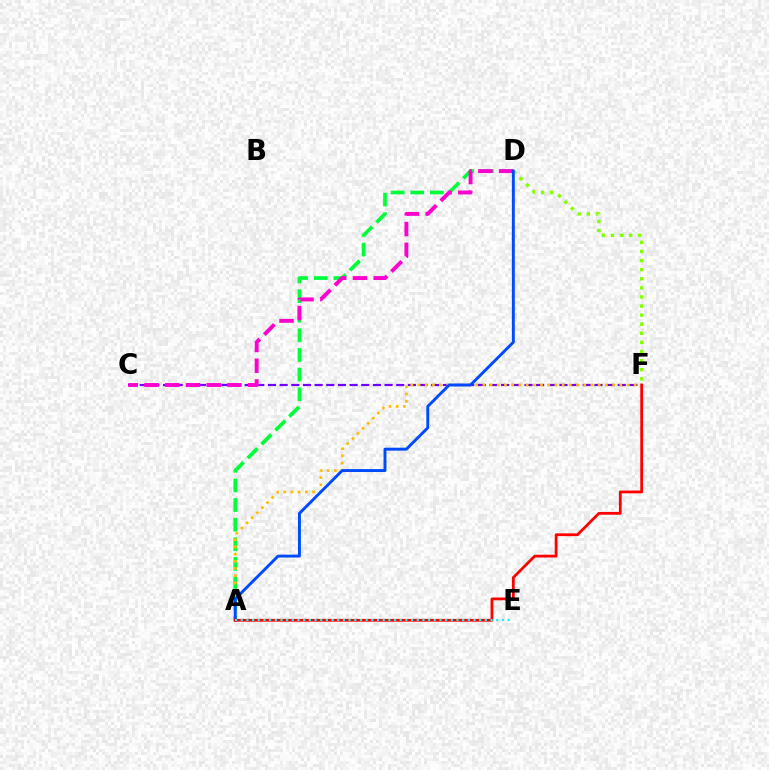{('A', 'D'): [{'color': '#00ff39', 'line_style': 'dashed', 'thickness': 2.67}, {'color': '#004bff', 'line_style': 'solid', 'thickness': 2.1}], ('C', 'F'): [{'color': '#7200ff', 'line_style': 'dashed', 'thickness': 1.58}], ('C', 'D'): [{'color': '#ff00cf', 'line_style': 'dashed', 'thickness': 2.82}], ('D', 'F'): [{'color': '#84ff00', 'line_style': 'dotted', 'thickness': 2.47}], ('A', 'F'): [{'color': '#ffbd00', 'line_style': 'dotted', 'thickness': 1.96}, {'color': '#ff0000', 'line_style': 'solid', 'thickness': 2.0}], ('A', 'E'): [{'color': '#00fff6', 'line_style': 'dotted', 'thickness': 1.54}]}